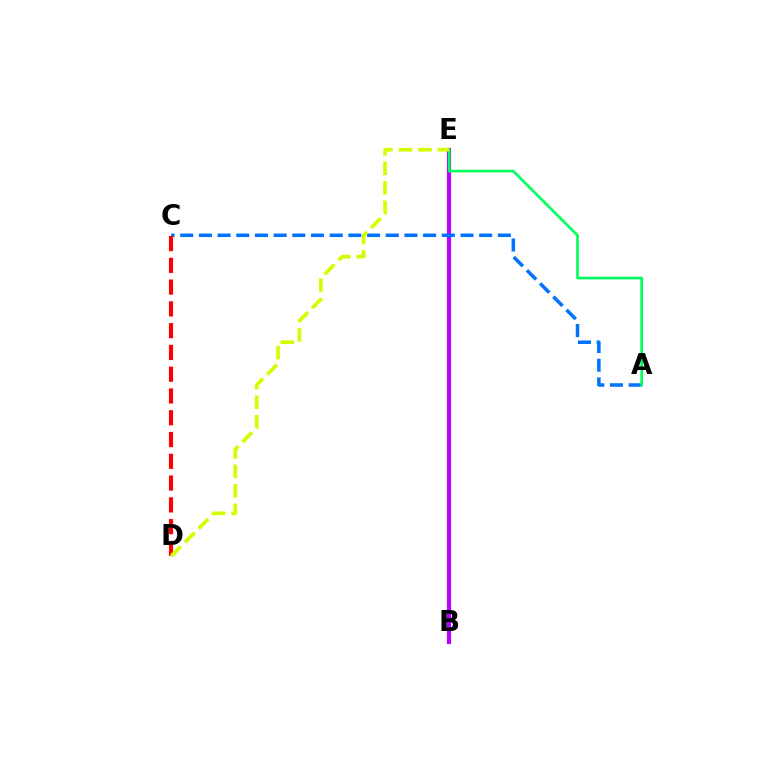{('B', 'E'): [{'color': '#b900ff', 'line_style': 'solid', 'thickness': 2.99}], ('A', 'C'): [{'color': '#0074ff', 'line_style': 'dashed', 'thickness': 2.54}], ('C', 'D'): [{'color': '#ff0000', 'line_style': 'dashed', 'thickness': 2.96}], ('A', 'E'): [{'color': '#00ff5c', 'line_style': 'solid', 'thickness': 1.9}], ('D', 'E'): [{'color': '#d1ff00', 'line_style': 'dashed', 'thickness': 2.65}]}